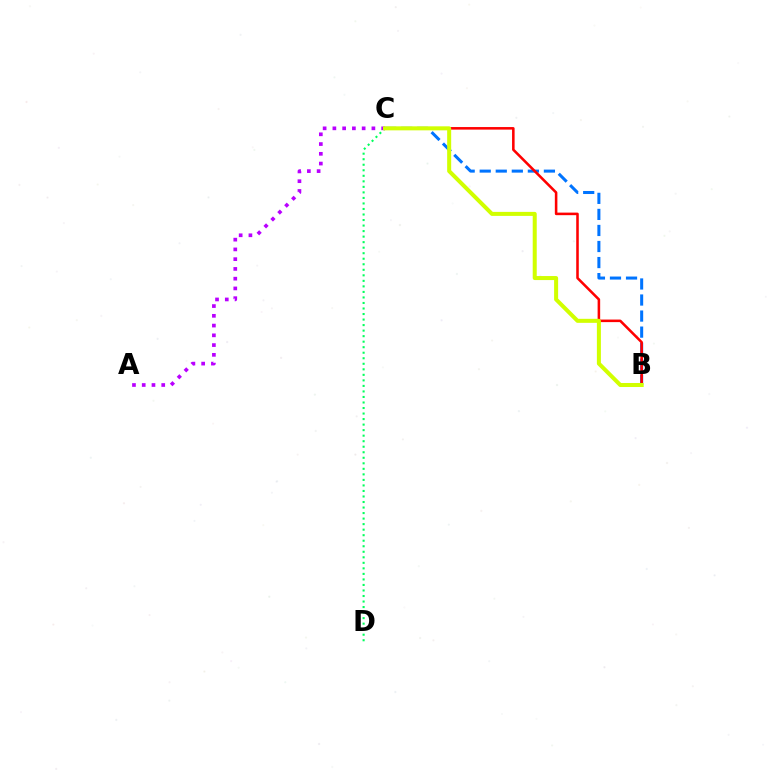{('B', 'C'): [{'color': '#0074ff', 'line_style': 'dashed', 'thickness': 2.18}, {'color': '#ff0000', 'line_style': 'solid', 'thickness': 1.84}, {'color': '#d1ff00', 'line_style': 'solid', 'thickness': 2.9}], ('A', 'C'): [{'color': '#b900ff', 'line_style': 'dotted', 'thickness': 2.65}], ('C', 'D'): [{'color': '#00ff5c', 'line_style': 'dotted', 'thickness': 1.5}]}